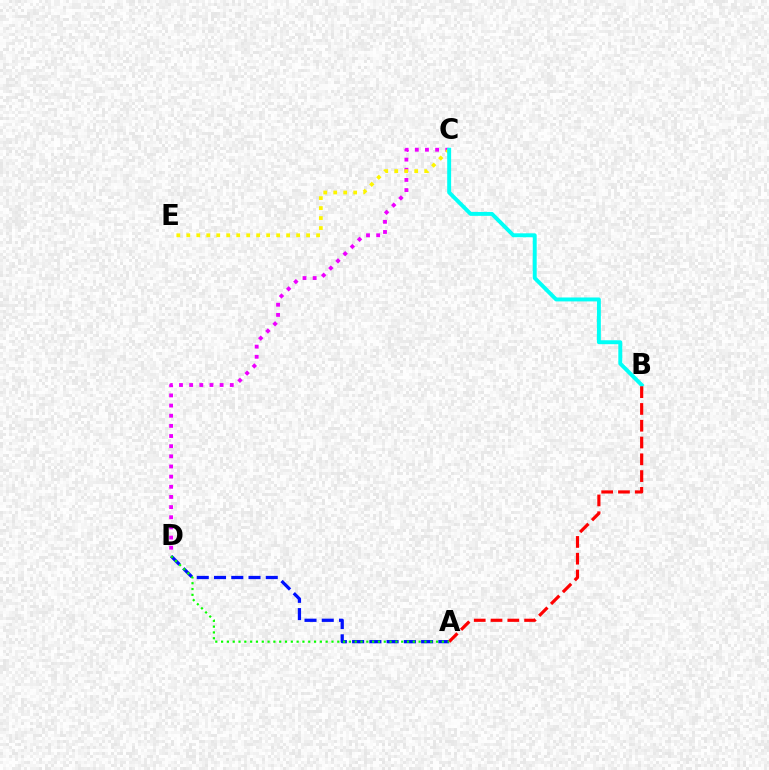{('C', 'D'): [{'color': '#ee00ff', 'line_style': 'dotted', 'thickness': 2.76}], ('C', 'E'): [{'color': '#fcf500', 'line_style': 'dotted', 'thickness': 2.71}], ('A', 'D'): [{'color': '#0010ff', 'line_style': 'dashed', 'thickness': 2.34}, {'color': '#08ff00', 'line_style': 'dotted', 'thickness': 1.58}], ('B', 'C'): [{'color': '#00fff6', 'line_style': 'solid', 'thickness': 2.83}], ('A', 'B'): [{'color': '#ff0000', 'line_style': 'dashed', 'thickness': 2.28}]}